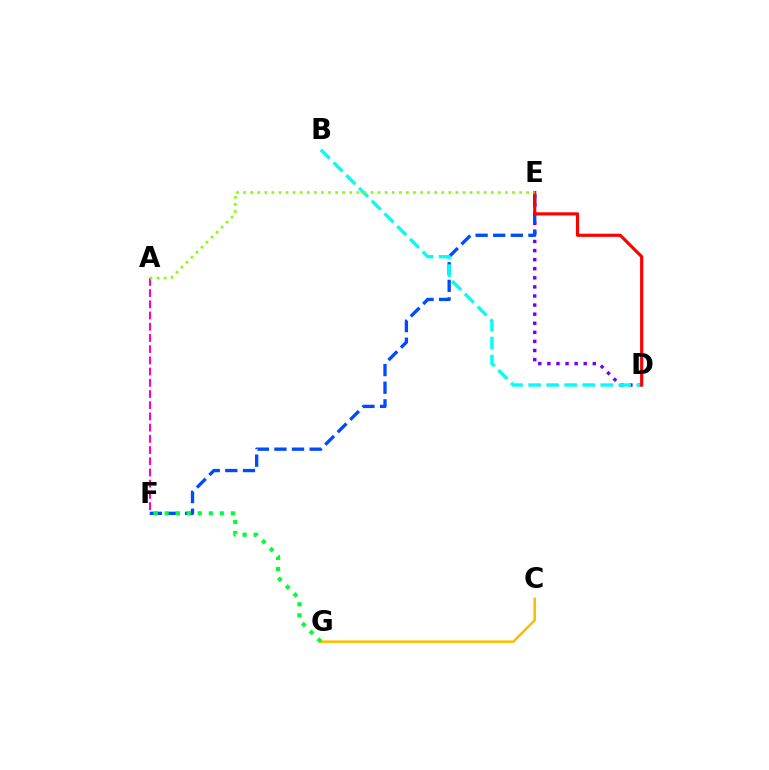{('D', 'E'): [{'color': '#7200ff', 'line_style': 'dotted', 'thickness': 2.47}, {'color': '#ff0000', 'line_style': 'solid', 'thickness': 2.27}], ('E', 'F'): [{'color': '#004bff', 'line_style': 'dashed', 'thickness': 2.39}], ('B', 'D'): [{'color': '#00fff6', 'line_style': 'dashed', 'thickness': 2.45}], ('C', 'G'): [{'color': '#ffbd00', 'line_style': 'solid', 'thickness': 1.84}], ('A', 'F'): [{'color': '#ff00cf', 'line_style': 'dashed', 'thickness': 1.52}], ('A', 'E'): [{'color': '#84ff00', 'line_style': 'dotted', 'thickness': 1.92}], ('F', 'G'): [{'color': '#00ff39', 'line_style': 'dotted', 'thickness': 3.0}]}